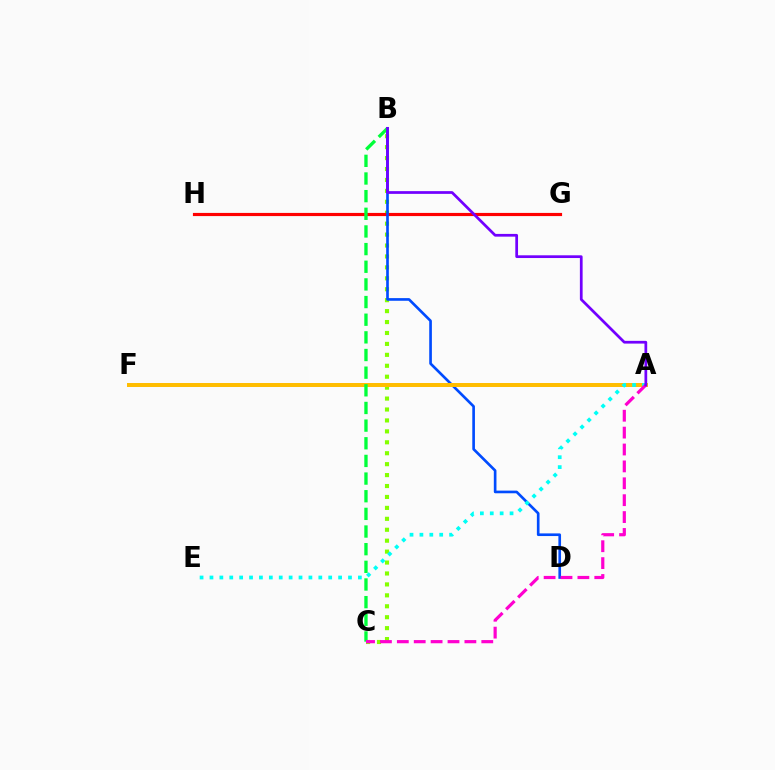{('B', 'C'): [{'color': '#84ff00', 'line_style': 'dotted', 'thickness': 2.97}, {'color': '#00ff39', 'line_style': 'dashed', 'thickness': 2.4}], ('G', 'H'): [{'color': '#ff0000', 'line_style': 'solid', 'thickness': 2.28}], ('B', 'D'): [{'color': '#004bff', 'line_style': 'solid', 'thickness': 1.91}], ('A', 'F'): [{'color': '#ffbd00', 'line_style': 'solid', 'thickness': 2.86}], ('A', 'E'): [{'color': '#00fff6', 'line_style': 'dotted', 'thickness': 2.69}], ('A', 'C'): [{'color': '#ff00cf', 'line_style': 'dashed', 'thickness': 2.29}], ('A', 'B'): [{'color': '#7200ff', 'line_style': 'solid', 'thickness': 1.97}]}